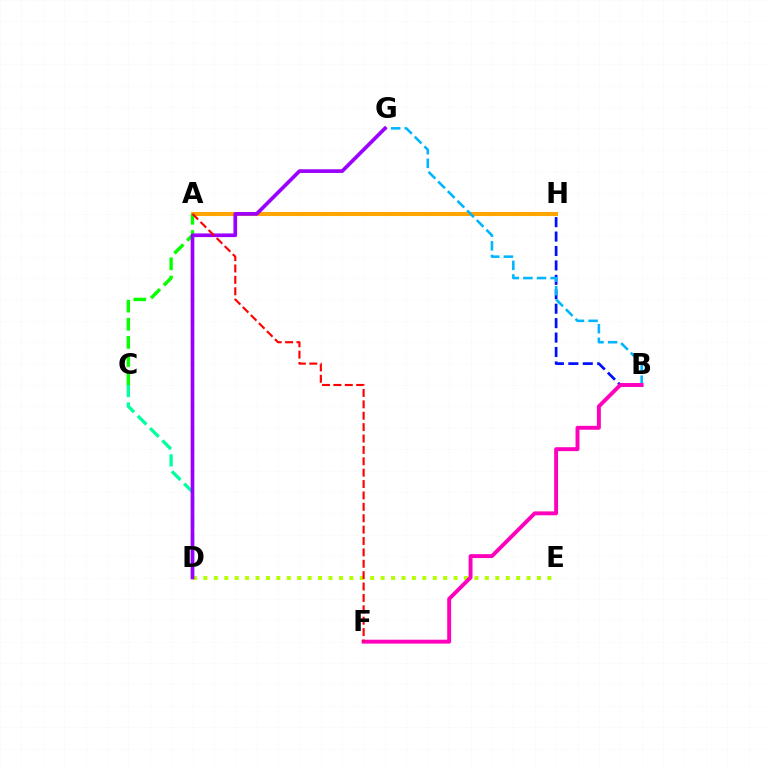{('A', 'H'): [{'color': '#ffa500', 'line_style': 'solid', 'thickness': 2.93}], ('B', 'H'): [{'color': '#0010ff', 'line_style': 'dashed', 'thickness': 1.96}], ('B', 'G'): [{'color': '#00b5ff', 'line_style': 'dashed', 'thickness': 1.85}], ('C', 'D'): [{'color': '#00ff9d', 'line_style': 'dashed', 'thickness': 2.36}], ('D', 'E'): [{'color': '#b3ff00', 'line_style': 'dotted', 'thickness': 2.83}], ('B', 'F'): [{'color': '#ff00bd', 'line_style': 'solid', 'thickness': 2.81}], ('A', 'C'): [{'color': '#08ff00', 'line_style': 'dashed', 'thickness': 2.46}], ('D', 'G'): [{'color': '#9b00ff', 'line_style': 'solid', 'thickness': 2.65}], ('A', 'F'): [{'color': '#ff0000', 'line_style': 'dashed', 'thickness': 1.55}]}